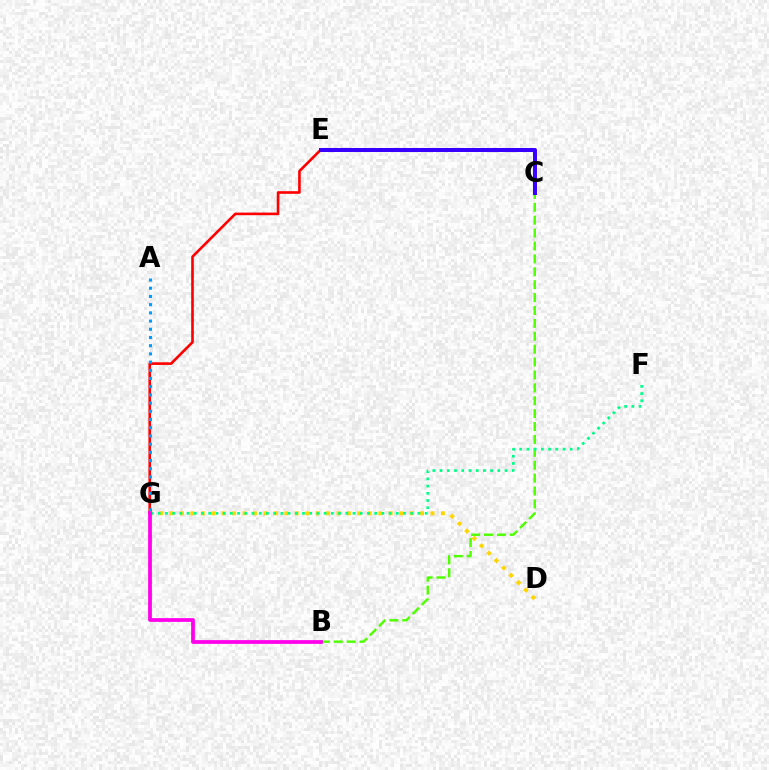{('D', 'G'): [{'color': '#ffd500', 'line_style': 'dotted', 'thickness': 2.84}], ('E', 'G'): [{'color': '#ff0000', 'line_style': 'solid', 'thickness': 1.89}], ('B', 'C'): [{'color': '#4fff00', 'line_style': 'dashed', 'thickness': 1.75}], ('F', 'G'): [{'color': '#00ff86', 'line_style': 'dotted', 'thickness': 1.96}], ('B', 'G'): [{'color': '#ff00ed', 'line_style': 'solid', 'thickness': 2.7}], ('C', 'E'): [{'color': '#3700ff', 'line_style': 'solid', 'thickness': 2.89}], ('A', 'G'): [{'color': '#009eff', 'line_style': 'dotted', 'thickness': 2.23}]}